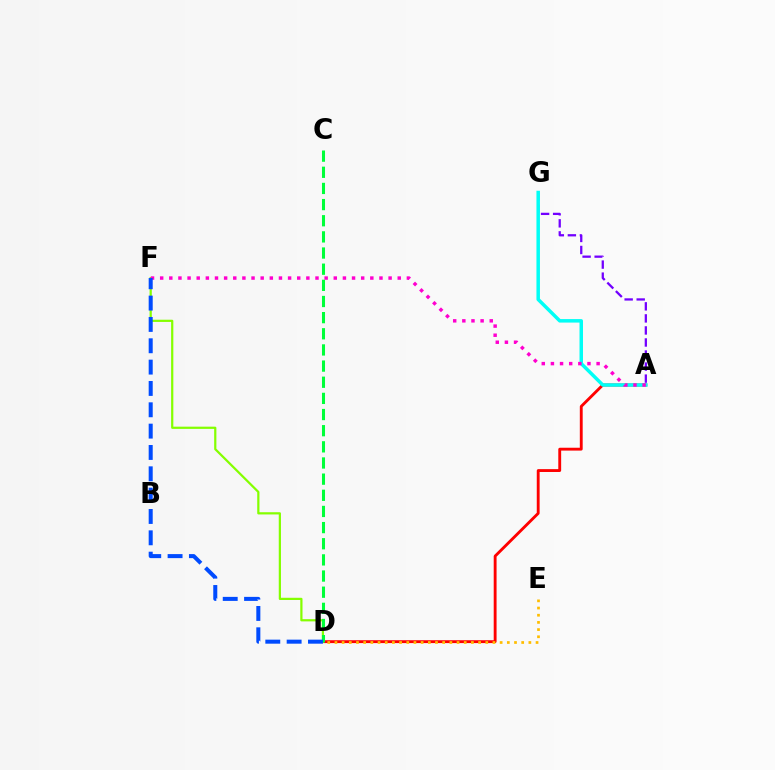{('A', 'D'): [{'color': '#ff0000', 'line_style': 'solid', 'thickness': 2.06}], ('A', 'G'): [{'color': '#7200ff', 'line_style': 'dashed', 'thickness': 1.64}, {'color': '#00fff6', 'line_style': 'solid', 'thickness': 2.51}], ('D', 'E'): [{'color': '#ffbd00', 'line_style': 'dotted', 'thickness': 1.95}], ('D', 'F'): [{'color': '#84ff00', 'line_style': 'solid', 'thickness': 1.6}, {'color': '#004bff', 'line_style': 'dashed', 'thickness': 2.9}], ('A', 'F'): [{'color': '#ff00cf', 'line_style': 'dotted', 'thickness': 2.48}], ('C', 'D'): [{'color': '#00ff39', 'line_style': 'dashed', 'thickness': 2.19}]}